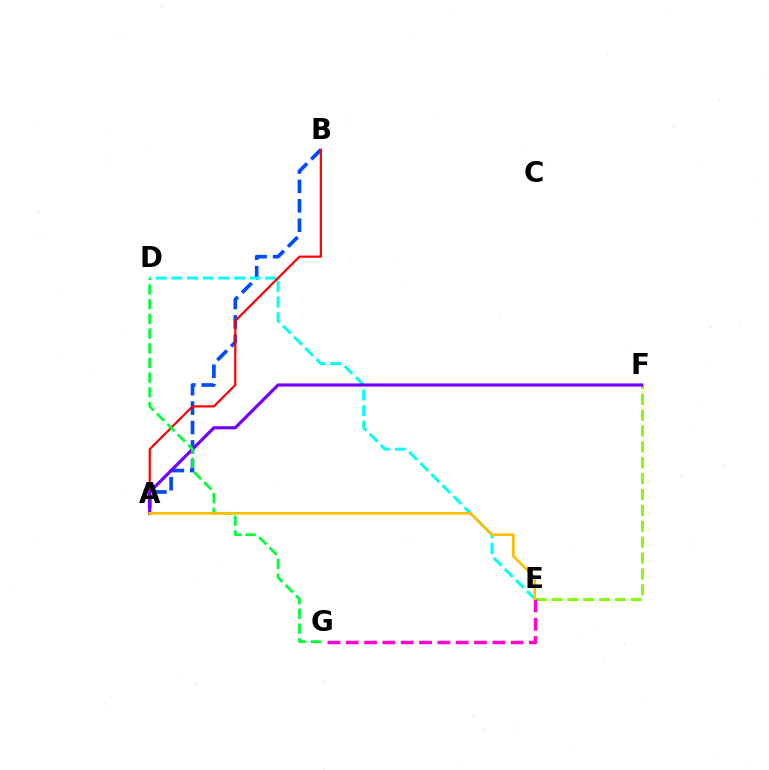{('A', 'B'): [{'color': '#004bff', 'line_style': 'dashed', 'thickness': 2.64}, {'color': '#ff0000', 'line_style': 'solid', 'thickness': 1.59}], ('E', 'F'): [{'color': '#84ff00', 'line_style': 'dashed', 'thickness': 2.16}], ('E', 'G'): [{'color': '#ff00cf', 'line_style': 'dashed', 'thickness': 2.49}], ('D', 'E'): [{'color': '#00fff6', 'line_style': 'dashed', 'thickness': 2.13}], ('A', 'F'): [{'color': '#7200ff', 'line_style': 'solid', 'thickness': 2.28}], ('D', 'G'): [{'color': '#00ff39', 'line_style': 'dashed', 'thickness': 2.0}], ('A', 'E'): [{'color': '#ffbd00', 'line_style': 'solid', 'thickness': 1.93}]}